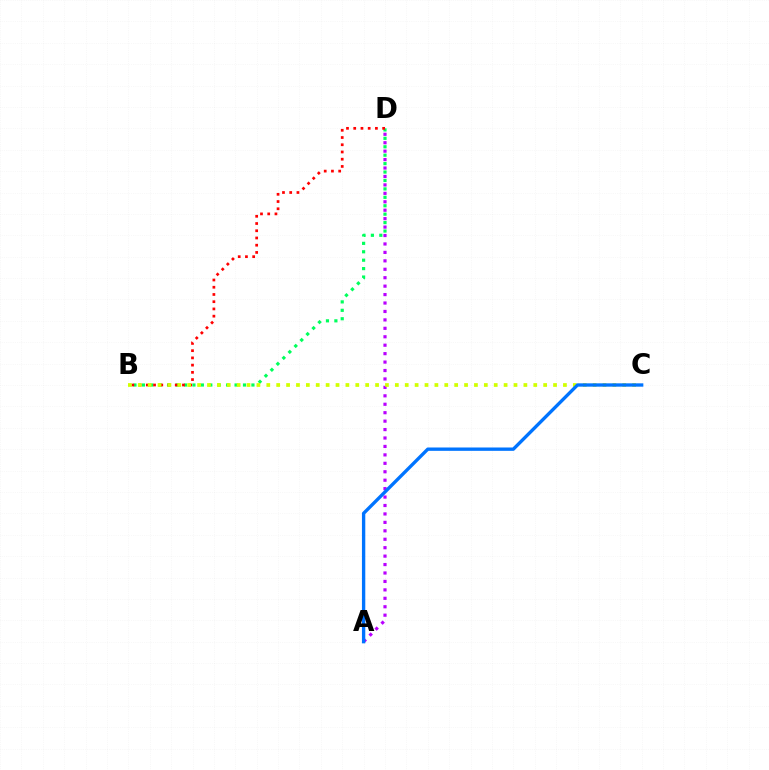{('A', 'D'): [{'color': '#b900ff', 'line_style': 'dotted', 'thickness': 2.29}], ('B', 'D'): [{'color': '#00ff5c', 'line_style': 'dotted', 'thickness': 2.29}, {'color': '#ff0000', 'line_style': 'dotted', 'thickness': 1.96}], ('B', 'C'): [{'color': '#d1ff00', 'line_style': 'dotted', 'thickness': 2.69}], ('A', 'C'): [{'color': '#0074ff', 'line_style': 'solid', 'thickness': 2.41}]}